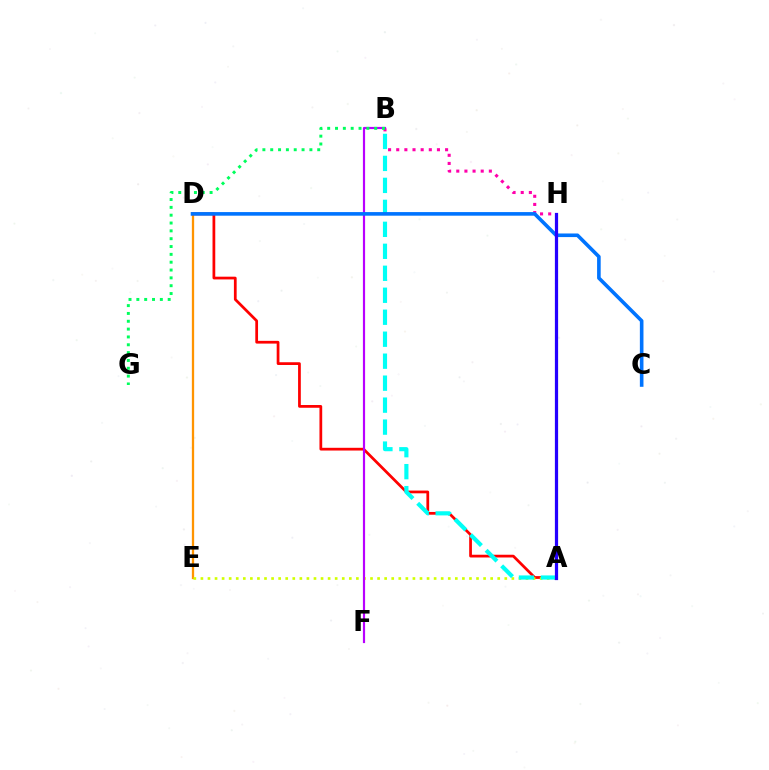{('D', 'E'): [{'color': '#ff9400', 'line_style': 'solid', 'thickness': 1.65}], ('A', 'D'): [{'color': '#ff0000', 'line_style': 'solid', 'thickness': 1.97}], ('A', 'E'): [{'color': '#d1ff00', 'line_style': 'dotted', 'thickness': 1.92}], ('B', 'H'): [{'color': '#ff00ac', 'line_style': 'dotted', 'thickness': 2.21}], ('A', 'H'): [{'color': '#3dff00', 'line_style': 'dotted', 'thickness': 2.18}, {'color': '#2500ff', 'line_style': 'solid', 'thickness': 2.31}], ('A', 'B'): [{'color': '#00fff6', 'line_style': 'dashed', 'thickness': 2.99}], ('B', 'F'): [{'color': '#b900ff', 'line_style': 'solid', 'thickness': 1.57}], ('B', 'G'): [{'color': '#00ff5c', 'line_style': 'dotted', 'thickness': 2.13}], ('C', 'D'): [{'color': '#0074ff', 'line_style': 'solid', 'thickness': 2.6}]}